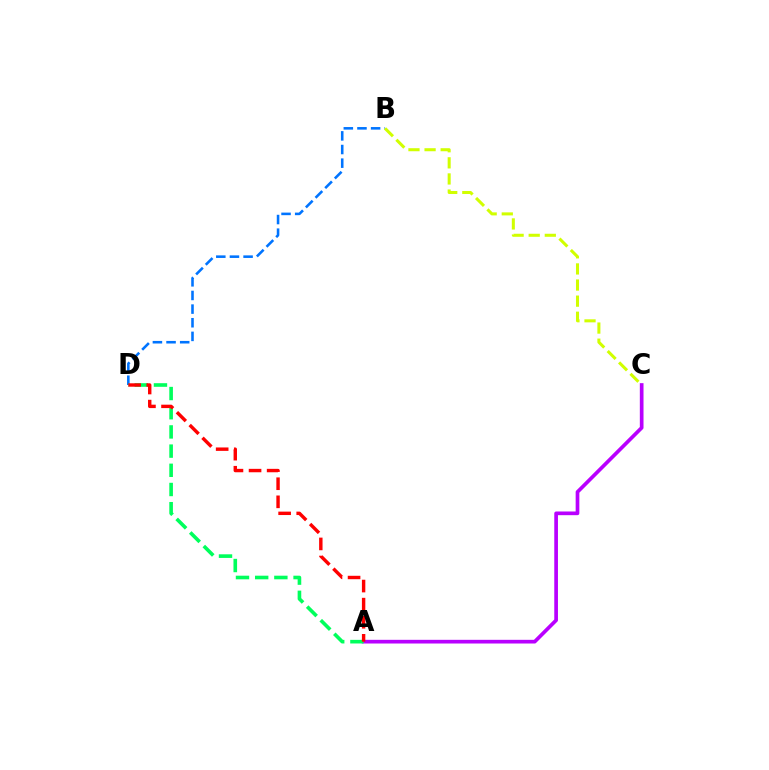{('B', 'D'): [{'color': '#0074ff', 'line_style': 'dashed', 'thickness': 1.85}], ('A', 'C'): [{'color': '#b900ff', 'line_style': 'solid', 'thickness': 2.65}], ('A', 'D'): [{'color': '#00ff5c', 'line_style': 'dashed', 'thickness': 2.61}, {'color': '#ff0000', 'line_style': 'dashed', 'thickness': 2.46}], ('B', 'C'): [{'color': '#d1ff00', 'line_style': 'dashed', 'thickness': 2.19}]}